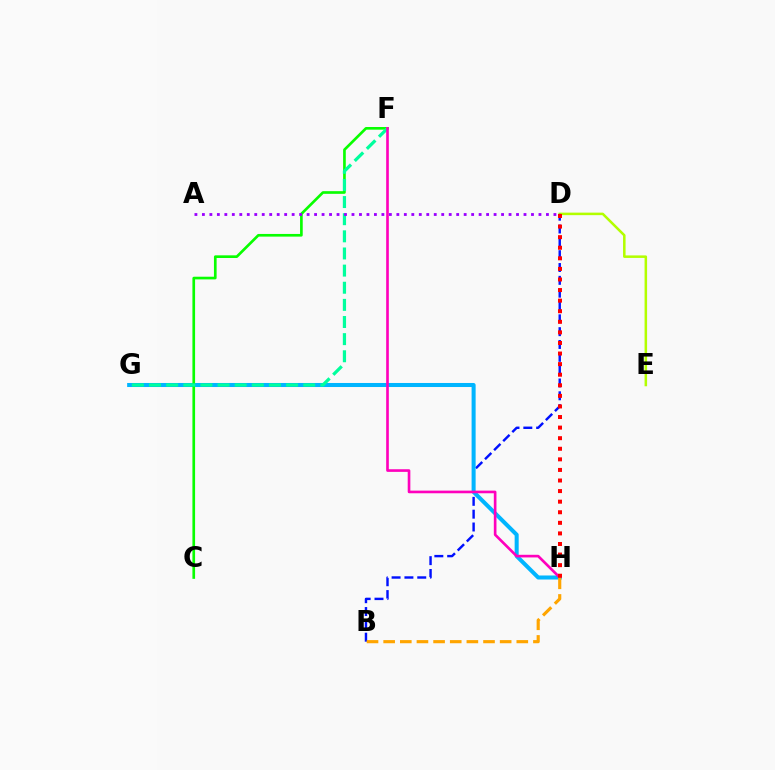{('D', 'E'): [{'color': '#b3ff00', 'line_style': 'solid', 'thickness': 1.82}], ('B', 'D'): [{'color': '#0010ff', 'line_style': 'dashed', 'thickness': 1.74}], ('G', 'H'): [{'color': '#00b5ff', 'line_style': 'solid', 'thickness': 2.91}], ('C', 'F'): [{'color': '#08ff00', 'line_style': 'solid', 'thickness': 1.92}], ('F', 'G'): [{'color': '#00ff9d', 'line_style': 'dashed', 'thickness': 2.33}], ('A', 'D'): [{'color': '#9b00ff', 'line_style': 'dotted', 'thickness': 2.03}], ('F', 'H'): [{'color': '#ff00bd', 'line_style': 'solid', 'thickness': 1.9}], ('B', 'H'): [{'color': '#ffa500', 'line_style': 'dashed', 'thickness': 2.26}], ('D', 'H'): [{'color': '#ff0000', 'line_style': 'dotted', 'thickness': 2.87}]}